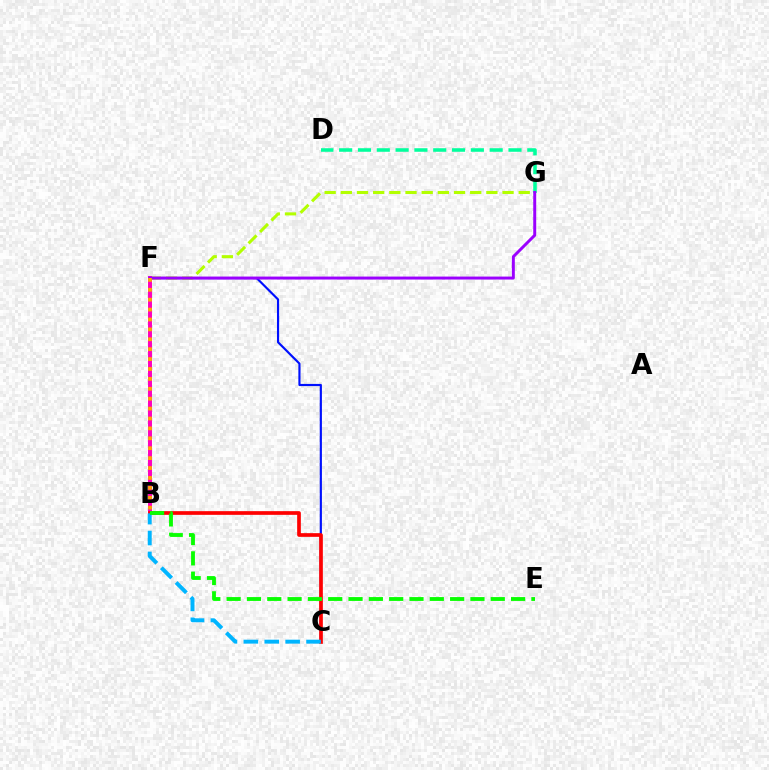{('C', 'F'): [{'color': '#0010ff', 'line_style': 'solid', 'thickness': 1.56}], ('D', 'G'): [{'color': '#00ff9d', 'line_style': 'dashed', 'thickness': 2.56}], ('F', 'G'): [{'color': '#b3ff00', 'line_style': 'dashed', 'thickness': 2.2}, {'color': '#9b00ff', 'line_style': 'solid', 'thickness': 2.13}], ('B', 'F'): [{'color': '#ff00bd', 'line_style': 'solid', 'thickness': 2.85}, {'color': '#ffa500', 'line_style': 'dotted', 'thickness': 2.69}], ('B', 'C'): [{'color': '#ff0000', 'line_style': 'solid', 'thickness': 2.65}, {'color': '#00b5ff', 'line_style': 'dashed', 'thickness': 2.84}], ('B', 'E'): [{'color': '#08ff00', 'line_style': 'dashed', 'thickness': 2.76}]}